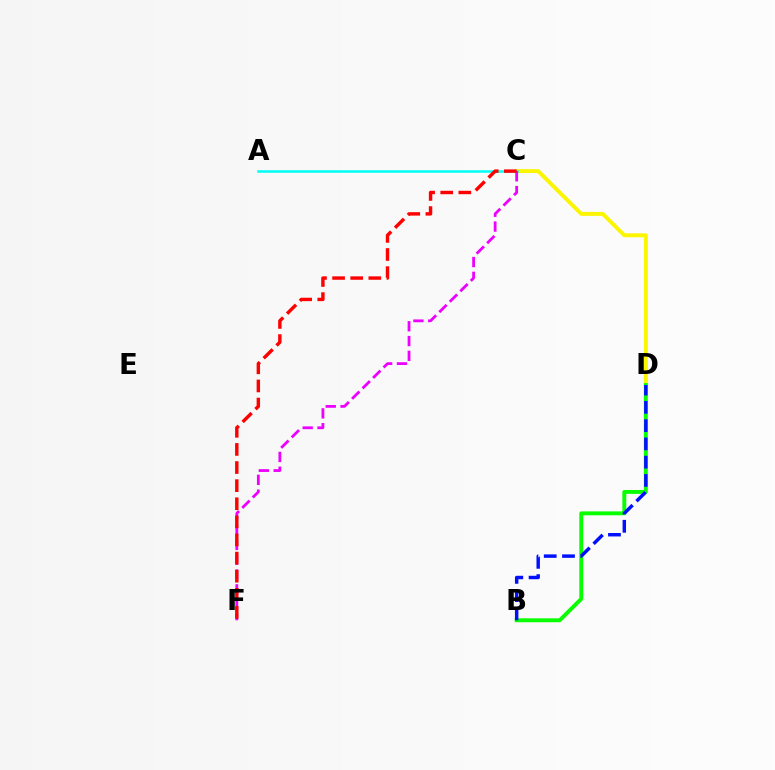{('C', 'D'): [{'color': '#fcf500', 'line_style': 'solid', 'thickness': 2.82}], ('A', 'C'): [{'color': '#00fff6', 'line_style': 'solid', 'thickness': 1.81}], ('B', 'D'): [{'color': '#08ff00', 'line_style': 'solid', 'thickness': 2.81}, {'color': '#0010ff', 'line_style': 'dashed', 'thickness': 2.48}], ('C', 'F'): [{'color': '#ee00ff', 'line_style': 'dashed', 'thickness': 2.01}, {'color': '#ff0000', 'line_style': 'dashed', 'thickness': 2.46}]}